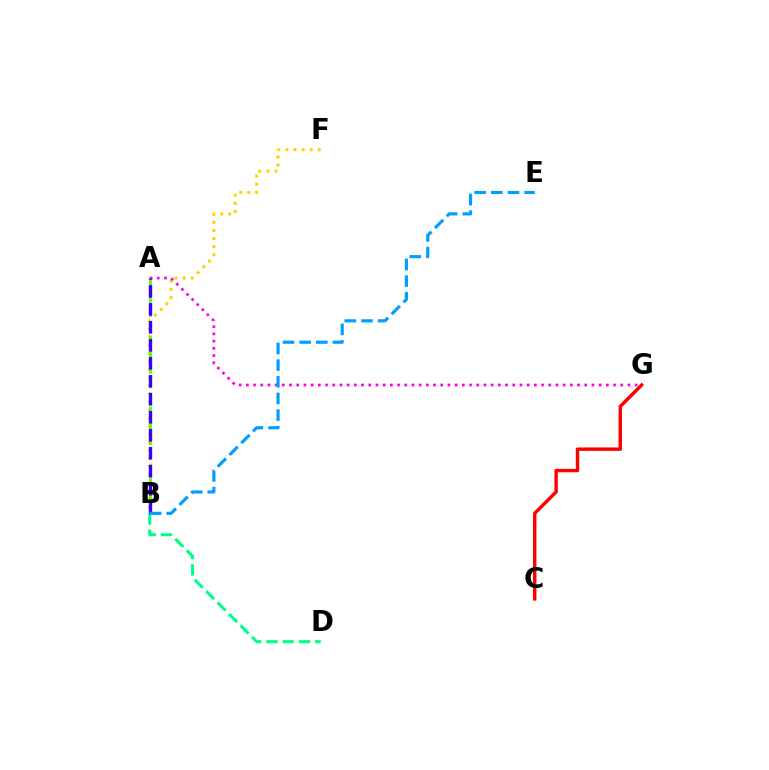{('C', 'G'): [{'color': '#ff0000', 'line_style': 'solid', 'thickness': 2.46}], ('B', 'F'): [{'color': '#ffd500', 'line_style': 'dotted', 'thickness': 2.2}], ('B', 'D'): [{'color': '#00ff86', 'line_style': 'dashed', 'thickness': 2.21}], ('A', 'B'): [{'color': '#4fff00', 'line_style': 'dashed', 'thickness': 1.93}, {'color': '#3700ff', 'line_style': 'dashed', 'thickness': 2.44}], ('A', 'G'): [{'color': '#ff00ed', 'line_style': 'dotted', 'thickness': 1.96}], ('B', 'E'): [{'color': '#009eff', 'line_style': 'dashed', 'thickness': 2.26}]}